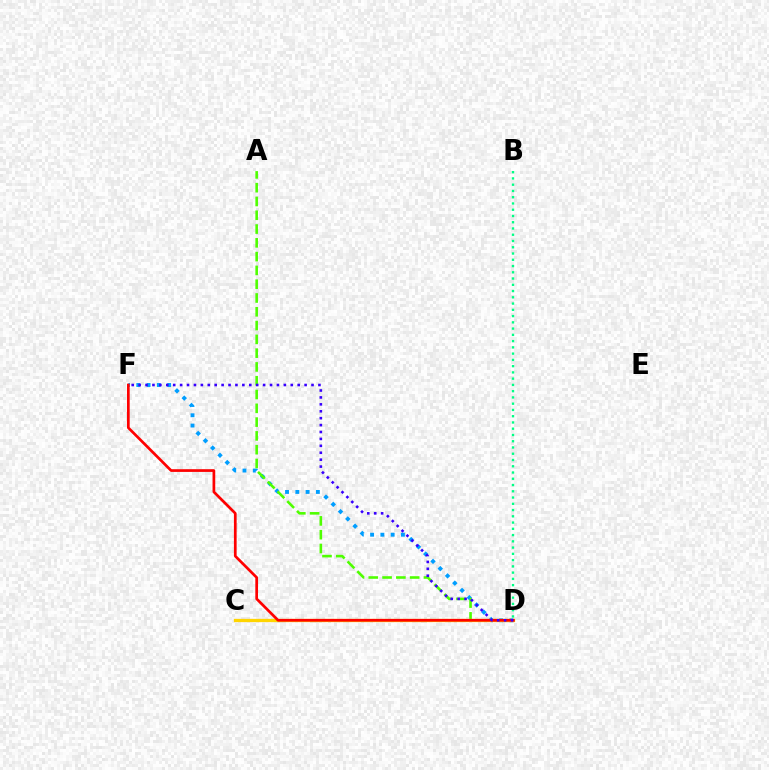{('C', 'D'): [{'color': '#ff00ed', 'line_style': 'dotted', 'thickness': 2.21}, {'color': '#ffd500', 'line_style': 'solid', 'thickness': 2.36}], ('D', 'F'): [{'color': '#009eff', 'line_style': 'dotted', 'thickness': 2.79}, {'color': '#ff0000', 'line_style': 'solid', 'thickness': 1.95}, {'color': '#3700ff', 'line_style': 'dotted', 'thickness': 1.88}], ('A', 'D'): [{'color': '#4fff00', 'line_style': 'dashed', 'thickness': 1.87}], ('B', 'D'): [{'color': '#00ff86', 'line_style': 'dotted', 'thickness': 1.7}]}